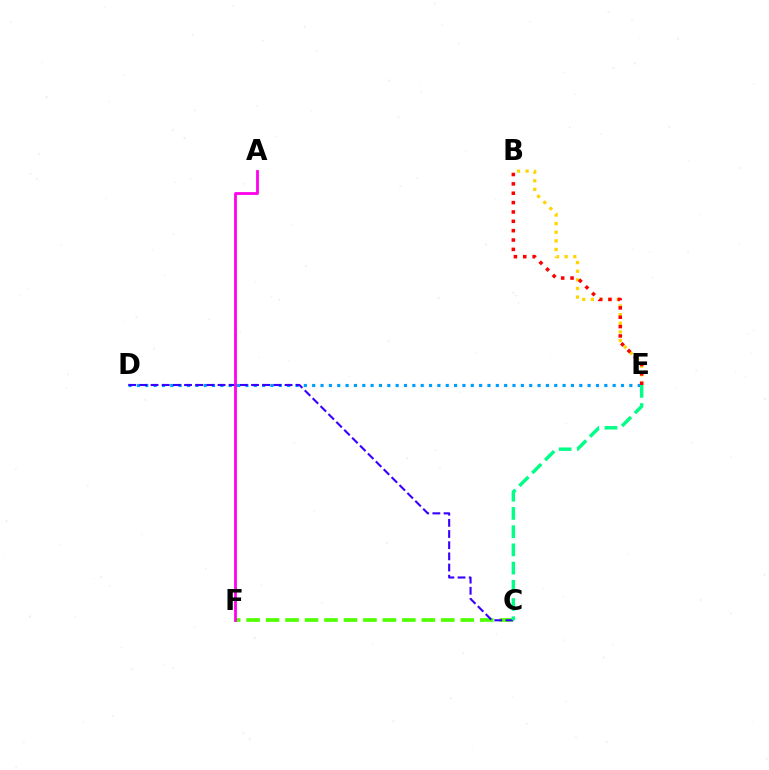{('D', 'E'): [{'color': '#009eff', 'line_style': 'dotted', 'thickness': 2.27}], ('C', 'F'): [{'color': '#4fff00', 'line_style': 'dashed', 'thickness': 2.64}], ('C', 'D'): [{'color': '#3700ff', 'line_style': 'dashed', 'thickness': 1.52}], ('B', 'E'): [{'color': '#ffd500', 'line_style': 'dotted', 'thickness': 2.34}, {'color': '#ff0000', 'line_style': 'dotted', 'thickness': 2.54}], ('A', 'F'): [{'color': '#ff00ed', 'line_style': 'solid', 'thickness': 2.01}], ('C', 'E'): [{'color': '#00ff86', 'line_style': 'dashed', 'thickness': 2.47}]}